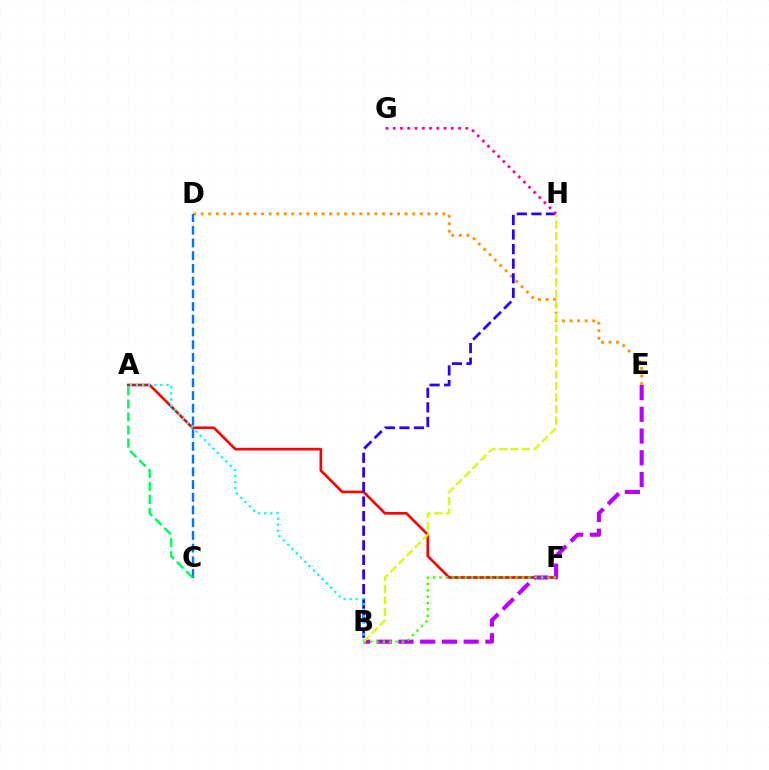{('A', 'F'): [{'color': '#ff0000', 'line_style': 'solid', 'thickness': 1.91}], ('D', 'E'): [{'color': '#ff9400', 'line_style': 'dotted', 'thickness': 2.05}], ('B', 'H'): [{'color': '#2500ff', 'line_style': 'dashed', 'thickness': 1.98}, {'color': '#d1ff00', 'line_style': 'dashed', 'thickness': 1.57}], ('B', 'E'): [{'color': '#b900ff', 'line_style': 'dashed', 'thickness': 2.95}], ('C', 'D'): [{'color': '#0074ff', 'line_style': 'dashed', 'thickness': 1.73}], ('B', 'F'): [{'color': '#3dff00', 'line_style': 'dotted', 'thickness': 1.73}], ('A', 'B'): [{'color': '#00fff6', 'line_style': 'dotted', 'thickness': 1.65}], ('G', 'H'): [{'color': '#ff00ac', 'line_style': 'dotted', 'thickness': 1.97}], ('A', 'C'): [{'color': '#00ff5c', 'line_style': 'dashed', 'thickness': 1.77}]}